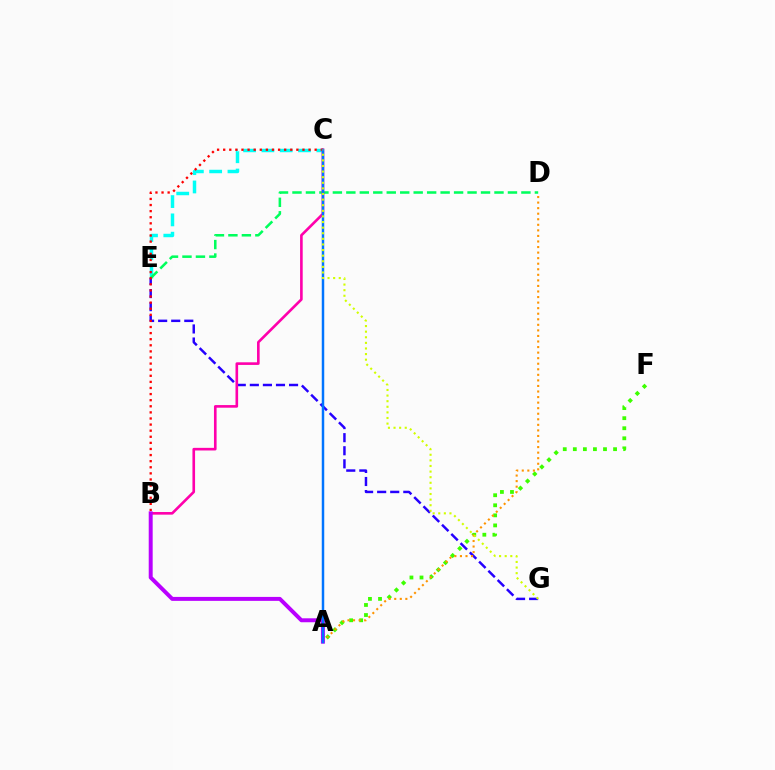{('C', 'E'): [{'color': '#00fff6', 'line_style': 'dashed', 'thickness': 2.49}], ('A', 'F'): [{'color': '#3dff00', 'line_style': 'dotted', 'thickness': 2.73}], ('E', 'G'): [{'color': '#2500ff', 'line_style': 'dashed', 'thickness': 1.78}], ('D', 'E'): [{'color': '#00ff5c', 'line_style': 'dashed', 'thickness': 1.83}], ('B', 'C'): [{'color': '#ff00ac', 'line_style': 'solid', 'thickness': 1.89}, {'color': '#ff0000', 'line_style': 'dotted', 'thickness': 1.66}], ('A', 'D'): [{'color': '#ff9400', 'line_style': 'dotted', 'thickness': 1.51}], ('A', 'B'): [{'color': '#b900ff', 'line_style': 'solid', 'thickness': 2.85}], ('A', 'C'): [{'color': '#0074ff', 'line_style': 'solid', 'thickness': 1.78}], ('C', 'G'): [{'color': '#d1ff00', 'line_style': 'dotted', 'thickness': 1.52}]}